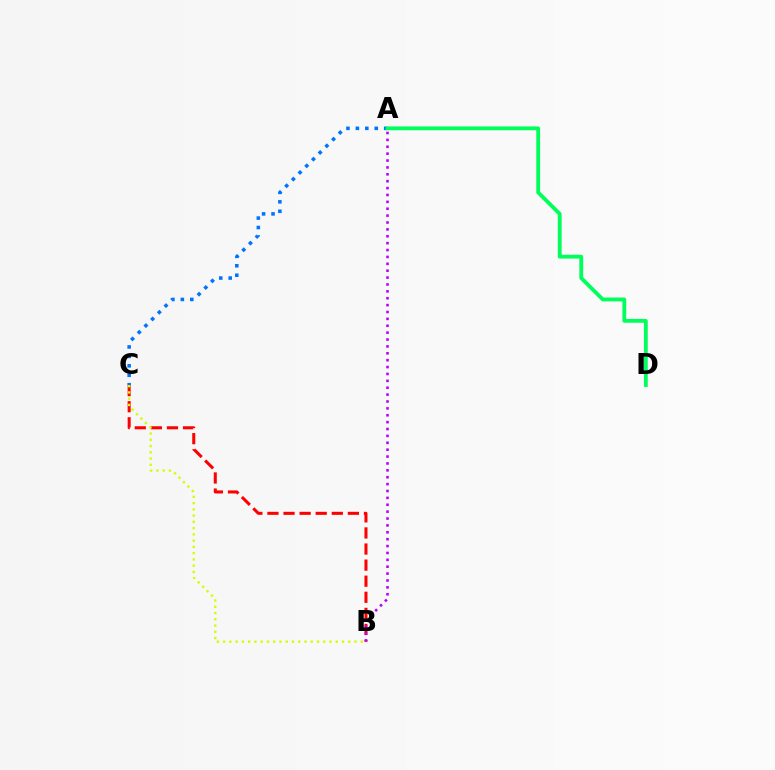{('B', 'C'): [{'color': '#ff0000', 'line_style': 'dashed', 'thickness': 2.19}, {'color': '#d1ff00', 'line_style': 'dotted', 'thickness': 1.7}], ('A', 'B'): [{'color': '#b900ff', 'line_style': 'dotted', 'thickness': 1.87}], ('A', 'C'): [{'color': '#0074ff', 'line_style': 'dotted', 'thickness': 2.57}], ('A', 'D'): [{'color': '#00ff5c', 'line_style': 'solid', 'thickness': 2.75}]}